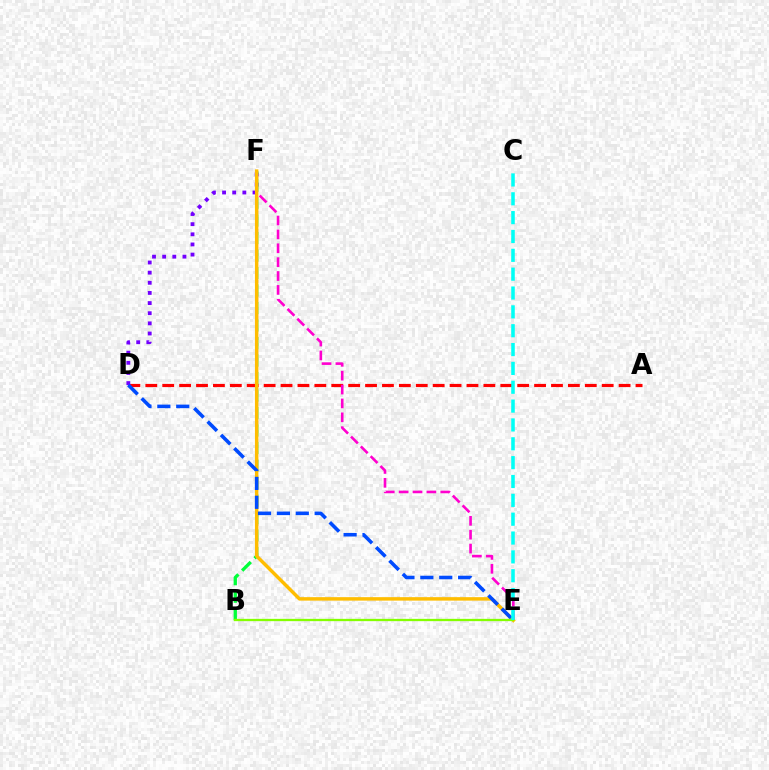{('A', 'D'): [{'color': '#ff0000', 'line_style': 'dashed', 'thickness': 2.3}], ('D', 'F'): [{'color': '#7200ff', 'line_style': 'dotted', 'thickness': 2.76}], ('B', 'F'): [{'color': '#00ff39', 'line_style': 'dashed', 'thickness': 2.38}], ('E', 'F'): [{'color': '#ff00cf', 'line_style': 'dashed', 'thickness': 1.88}, {'color': '#ffbd00', 'line_style': 'solid', 'thickness': 2.49}], ('D', 'E'): [{'color': '#004bff', 'line_style': 'dashed', 'thickness': 2.57}], ('B', 'E'): [{'color': '#84ff00', 'line_style': 'solid', 'thickness': 1.65}], ('C', 'E'): [{'color': '#00fff6', 'line_style': 'dashed', 'thickness': 2.56}]}